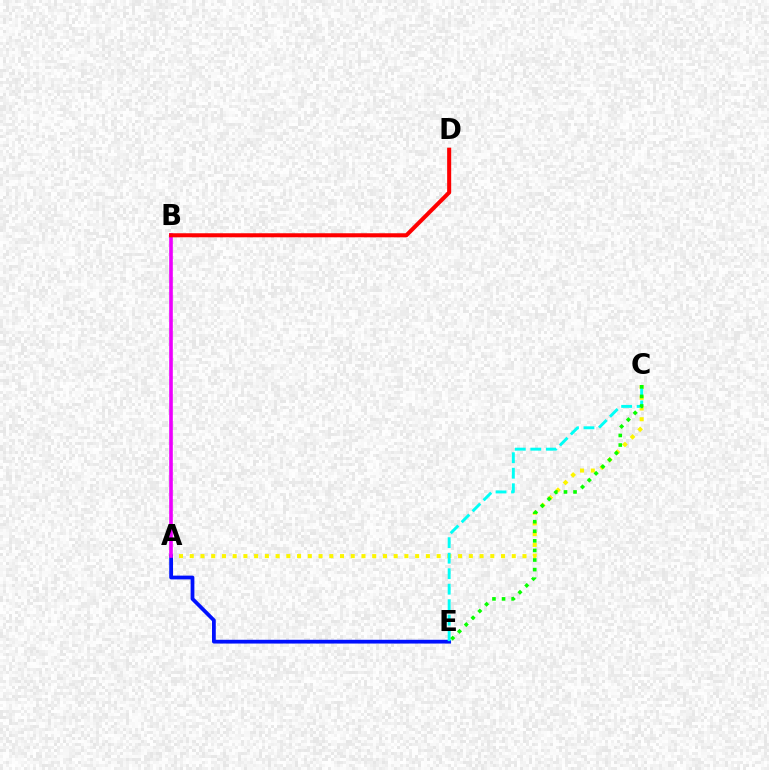{('A', 'C'): [{'color': '#fcf500', 'line_style': 'dotted', 'thickness': 2.92}], ('A', 'E'): [{'color': '#0010ff', 'line_style': 'solid', 'thickness': 2.71}], ('C', 'E'): [{'color': '#00fff6', 'line_style': 'dashed', 'thickness': 2.11}, {'color': '#08ff00', 'line_style': 'dotted', 'thickness': 2.6}], ('A', 'B'): [{'color': '#ee00ff', 'line_style': 'solid', 'thickness': 2.61}], ('B', 'D'): [{'color': '#ff0000', 'line_style': 'solid', 'thickness': 2.91}]}